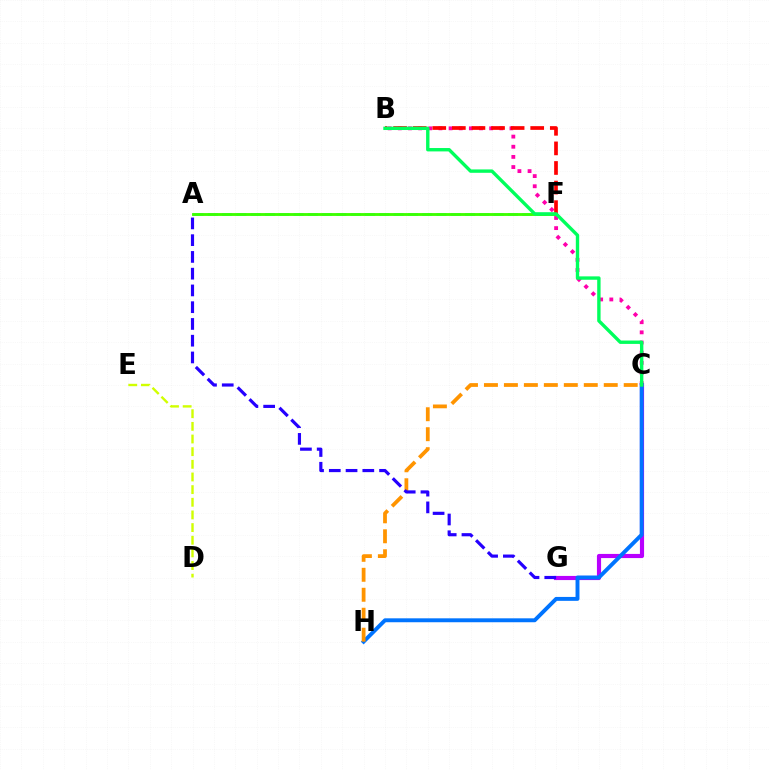{('C', 'G'): [{'color': '#b900ff', 'line_style': 'solid', 'thickness': 2.99}], ('D', 'E'): [{'color': '#d1ff00', 'line_style': 'dashed', 'thickness': 1.72}], ('B', 'C'): [{'color': '#ff00ac', 'line_style': 'dotted', 'thickness': 2.76}, {'color': '#00ff5c', 'line_style': 'solid', 'thickness': 2.43}], ('C', 'H'): [{'color': '#0074ff', 'line_style': 'solid', 'thickness': 2.82}, {'color': '#ff9400', 'line_style': 'dashed', 'thickness': 2.71}], ('A', 'F'): [{'color': '#00fff6', 'line_style': 'dashed', 'thickness': 1.94}, {'color': '#3dff00', 'line_style': 'solid', 'thickness': 2.05}], ('B', 'F'): [{'color': '#ff0000', 'line_style': 'dashed', 'thickness': 2.66}], ('A', 'G'): [{'color': '#2500ff', 'line_style': 'dashed', 'thickness': 2.28}]}